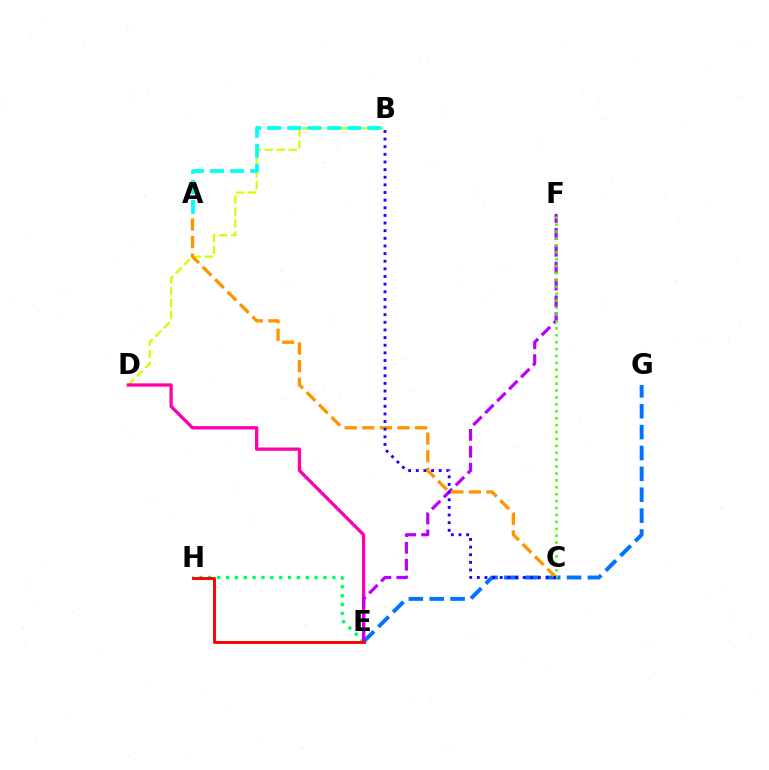{('E', 'G'): [{'color': '#0074ff', 'line_style': 'dashed', 'thickness': 2.84}], ('B', 'D'): [{'color': '#d1ff00', 'line_style': 'dashed', 'thickness': 1.62}], ('E', 'H'): [{'color': '#00ff5c', 'line_style': 'dotted', 'thickness': 2.41}, {'color': '#ff0000', 'line_style': 'solid', 'thickness': 2.09}], ('D', 'E'): [{'color': '#ff00ac', 'line_style': 'solid', 'thickness': 2.38}], ('E', 'F'): [{'color': '#b900ff', 'line_style': 'dashed', 'thickness': 2.29}], ('A', 'C'): [{'color': '#ff9400', 'line_style': 'dashed', 'thickness': 2.39}], ('A', 'B'): [{'color': '#00fff6', 'line_style': 'dashed', 'thickness': 2.72}], ('C', 'F'): [{'color': '#3dff00', 'line_style': 'dotted', 'thickness': 1.88}], ('B', 'C'): [{'color': '#2500ff', 'line_style': 'dotted', 'thickness': 2.07}]}